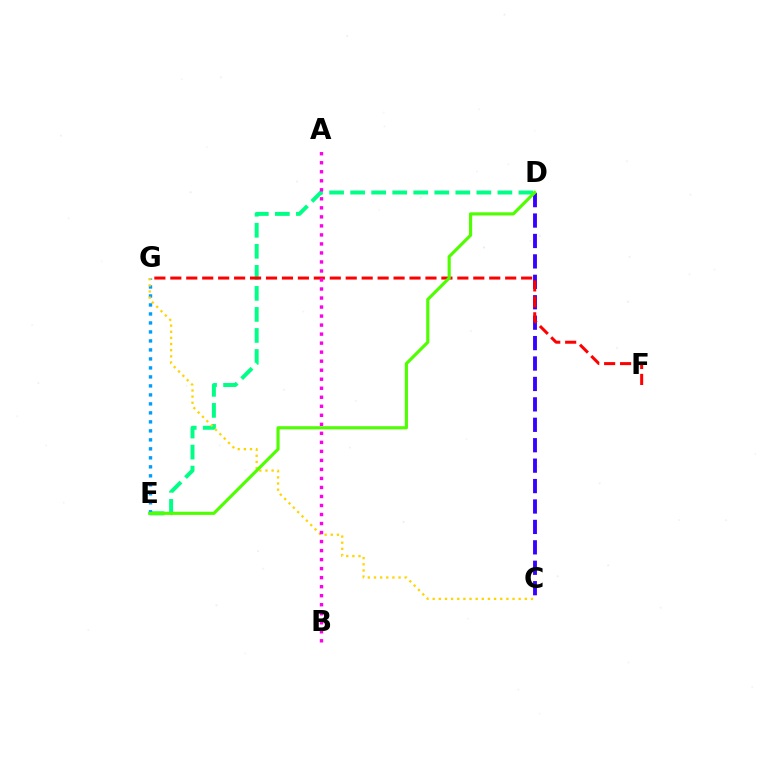{('D', 'E'): [{'color': '#00ff86', 'line_style': 'dashed', 'thickness': 2.86}, {'color': '#4fff00', 'line_style': 'solid', 'thickness': 2.26}], ('C', 'D'): [{'color': '#3700ff', 'line_style': 'dashed', 'thickness': 2.77}], ('E', 'G'): [{'color': '#009eff', 'line_style': 'dotted', 'thickness': 2.44}], ('F', 'G'): [{'color': '#ff0000', 'line_style': 'dashed', 'thickness': 2.17}], ('C', 'G'): [{'color': '#ffd500', 'line_style': 'dotted', 'thickness': 1.67}], ('A', 'B'): [{'color': '#ff00ed', 'line_style': 'dotted', 'thickness': 2.45}]}